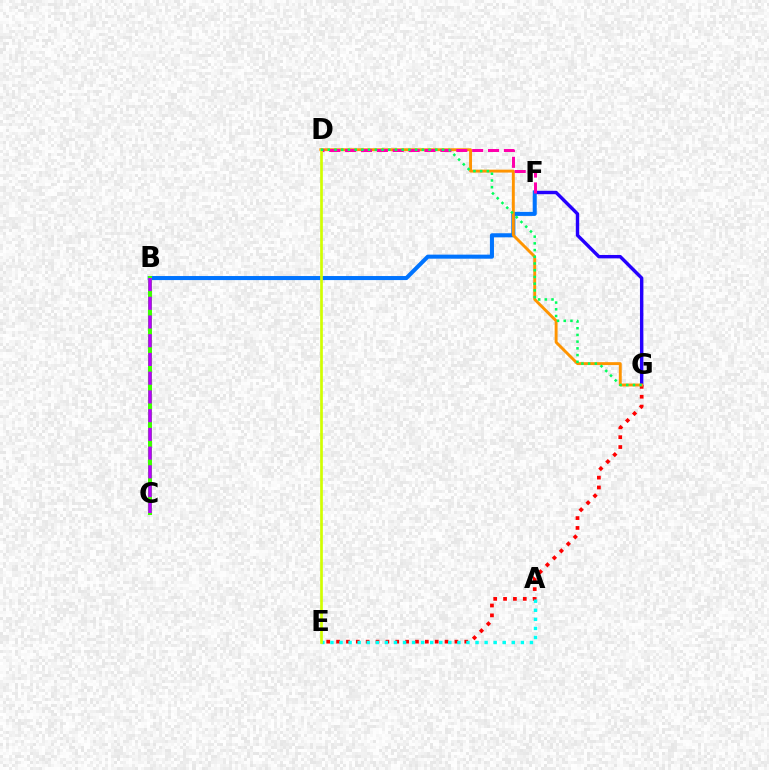{('F', 'G'): [{'color': '#2500ff', 'line_style': 'solid', 'thickness': 2.45}], ('B', 'F'): [{'color': '#0074ff', 'line_style': 'solid', 'thickness': 2.91}], ('B', 'C'): [{'color': '#3dff00', 'line_style': 'solid', 'thickness': 2.87}, {'color': '#b900ff', 'line_style': 'dashed', 'thickness': 2.54}], ('E', 'G'): [{'color': '#ff0000', 'line_style': 'dotted', 'thickness': 2.68}], ('A', 'E'): [{'color': '#00fff6', 'line_style': 'dotted', 'thickness': 2.46}], ('D', 'G'): [{'color': '#ff9400', 'line_style': 'solid', 'thickness': 2.1}, {'color': '#00ff5c', 'line_style': 'dotted', 'thickness': 1.82}], ('D', 'F'): [{'color': '#ff00ac', 'line_style': 'dashed', 'thickness': 2.16}], ('D', 'E'): [{'color': '#d1ff00', 'line_style': 'solid', 'thickness': 1.94}]}